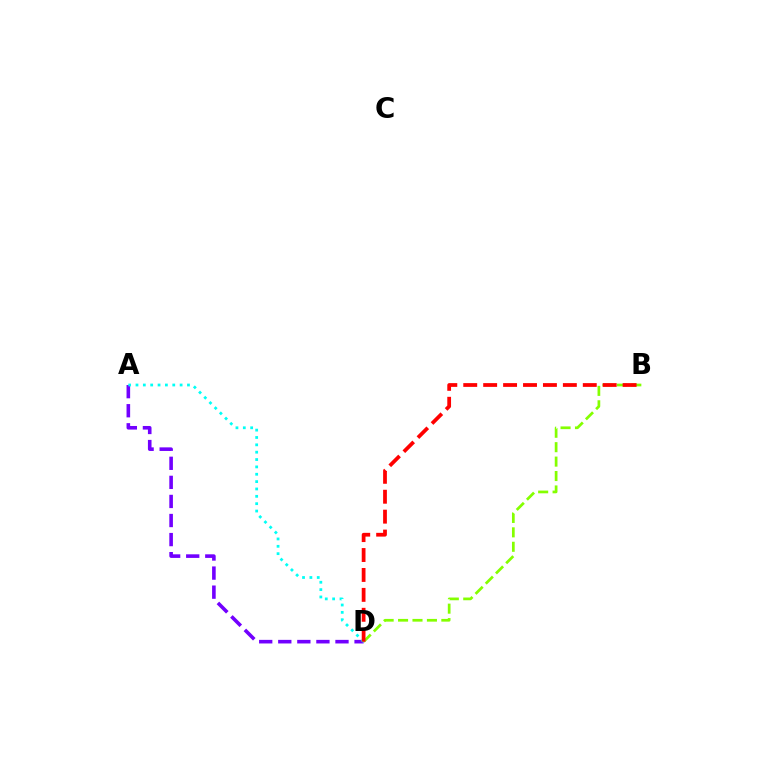{('A', 'D'): [{'color': '#7200ff', 'line_style': 'dashed', 'thickness': 2.59}, {'color': '#00fff6', 'line_style': 'dotted', 'thickness': 2.0}], ('B', 'D'): [{'color': '#84ff00', 'line_style': 'dashed', 'thickness': 1.96}, {'color': '#ff0000', 'line_style': 'dashed', 'thickness': 2.71}]}